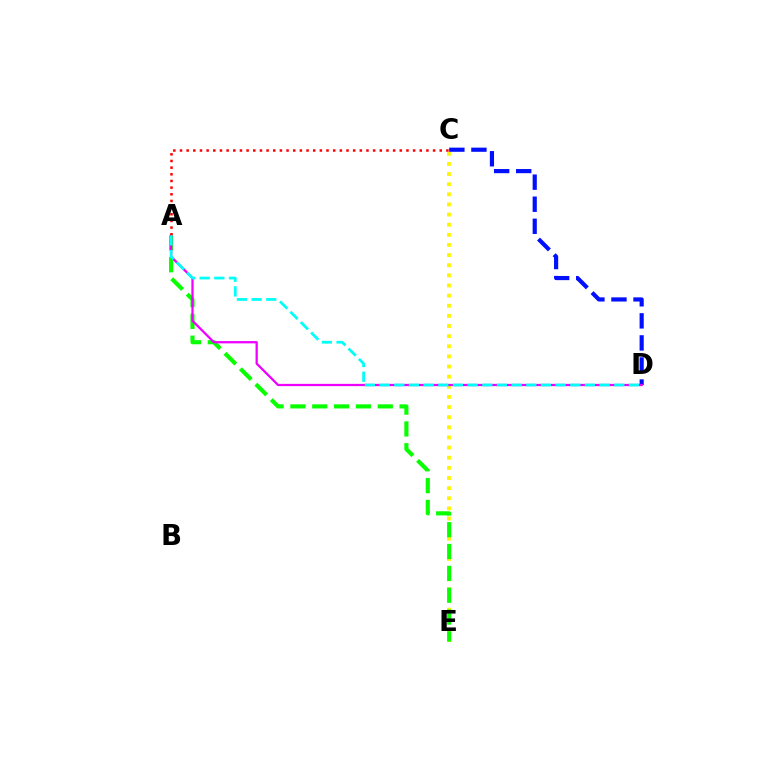{('C', 'E'): [{'color': '#fcf500', 'line_style': 'dotted', 'thickness': 2.75}], ('A', 'E'): [{'color': '#08ff00', 'line_style': 'dashed', 'thickness': 2.97}], ('C', 'D'): [{'color': '#0010ff', 'line_style': 'dashed', 'thickness': 3.0}], ('A', 'D'): [{'color': '#ee00ff', 'line_style': 'solid', 'thickness': 1.63}, {'color': '#00fff6', 'line_style': 'dashed', 'thickness': 1.99}], ('A', 'C'): [{'color': '#ff0000', 'line_style': 'dotted', 'thickness': 1.81}]}